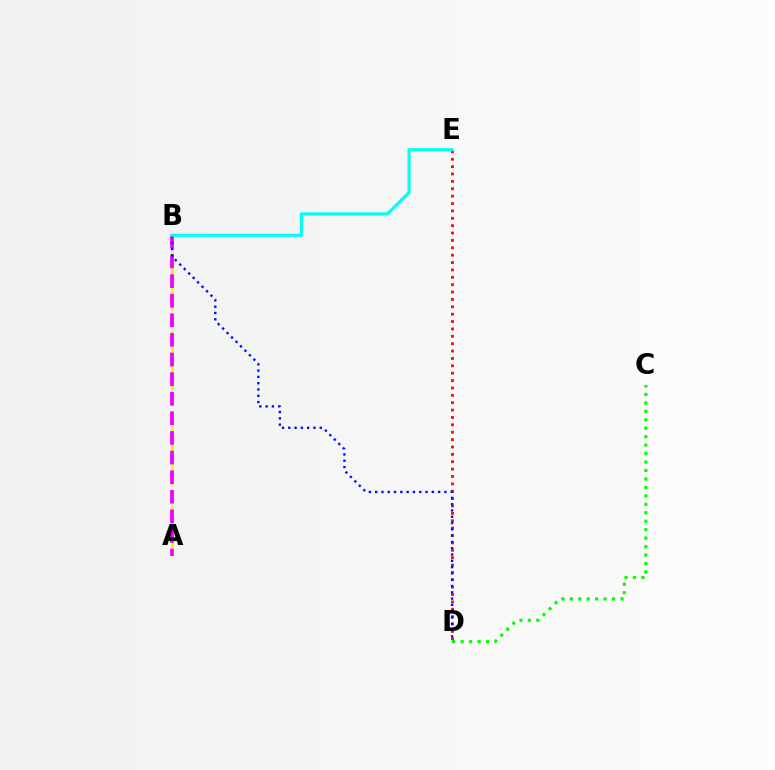{('A', 'B'): [{'color': '#fcf500', 'line_style': 'dashed', 'thickness': 2.16}, {'color': '#ee00ff', 'line_style': 'dashed', 'thickness': 2.66}], ('C', 'D'): [{'color': '#08ff00', 'line_style': 'dotted', 'thickness': 2.3}], ('D', 'E'): [{'color': '#ff0000', 'line_style': 'dotted', 'thickness': 2.0}], ('B', 'D'): [{'color': '#0010ff', 'line_style': 'dotted', 'thickness': 1.71}], ('B', 'E'): [{'color': '#00fff6', 'line_style': 'solid', 'thickness': 2.27}]}